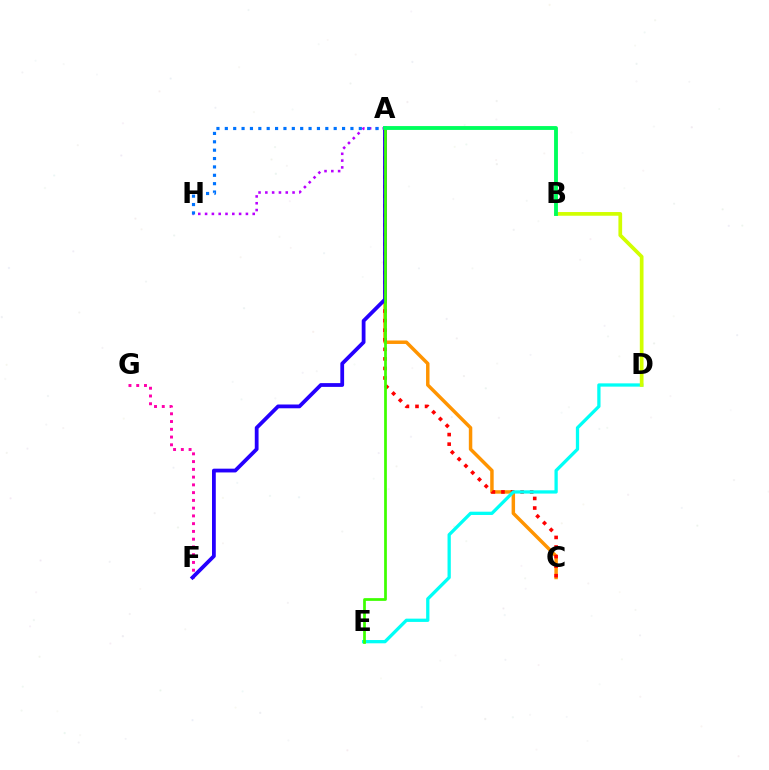{('A', 'C'): [{'color': '#ff9400', 'line_style': 'solid', 'thickness': 2.49}, {'color': '#ff0000', 'line_style': 'dotted', 'thickness': 2.6}], ('F', 'G'): [{'color': '#ff00ac', 'line_style': 'dotted', 'thickness': 2.11}], ('D', 'E'): [{'color': '#00fff6', 'line_style': 'solid', 'thickness': 2.36}], ('A', 'H'): [{'color': '#b900ff', 'line_style': 'dotted', 'thickness': 1.85}, {'color': '#0074ff', 'line_style': 'dotted', 'thickness': 2.28}], ('B', 'D'): [{'color': '#d1ff00', 'line_style': 'solid', 'thickness': 2.67}], ('A', 'F'): [{'color': '#2500ff', 'line_style': 'solid', 'thickness': 2.72}], ('A', 'E'): [{'color': '#3dff00', 'line_style': 'solid', 'thickness': 1.97}], ('A', 'B'): [{'color': '#00ff5c', 'line_style': 'solid', 'thickness': 2.78}]}